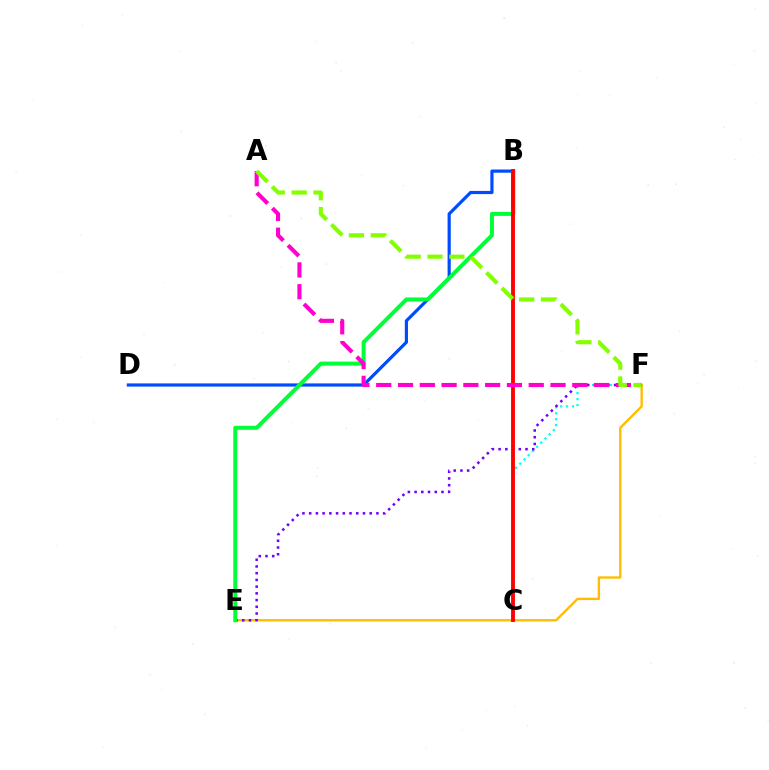{('C', 'F'): [{'color': '#00fff6', 'line_style': 'dotted', 'thickness': 1.61}], ('B', 'D'): [{'color': '#004bff', 'line_style': 'solid', 'thickness': 2.29}], ('E', 'F'): [{'color': '#ffbd00', 'line_style': 'solid', 'thickness': 1.7}, {'color': '#7200ff', 'line_style': 'dotted', 'thickness': 1.83}], ('B', 'E'): [{'color': '#00ff39', 'line_style': 'solid', 'thickness': 2.88}], ('B', 'C'): [{'color': '#ff0000', 'line_style': 'solid', 'thickness': 2.78}], ('A', 'F'): [{'color': '#ff00cf', 'line_style': 'dashed', 'thickness': 2.96}, {'color': '#84ff00', 'line_style': 'dashed', 'thickness': 2.97}]}